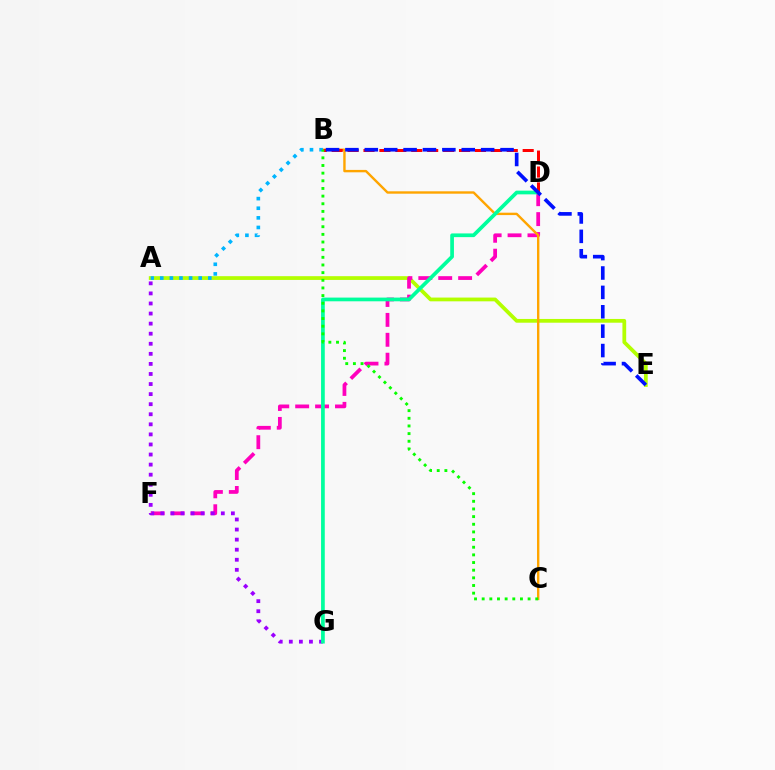{('A', 'E'): [{'color': '#b3ff00', 'line_style': 'solid', 'thickness': 2.71}], ('D', 'F'): [{'color': '#ff00bd', 'line_style': 'dashed', 'thickness': 2.7}], ('B', 'C'): [{'color': '#ffa500', 'line_style': 'solid', 'thickness': 1.72}, {'color': '#08ff00', 'line_style': 'dotted', 'thickness': 2.08}], ('A', 'G'): [{'color': '#9b00ff', 'line_style': 'dotted', 'thickness': 2.74}], ('D', 'G'): [{'color': '#00ff9d', 'line_style': 'solid', 'thickness': 2.67}], ('B', 'D'): [{'color': '#ff0000', 'line_style': 'dashed', 'thickness': 2.16}], ('A', 'B'): [{'color': '#00b5ff', 'line_style': 'dotted', 'thickness': 2.61}], ('B', 'E'): [{'color': '#0010ff', 'line_style': 'dashed', 'thickness': 2.63}]}